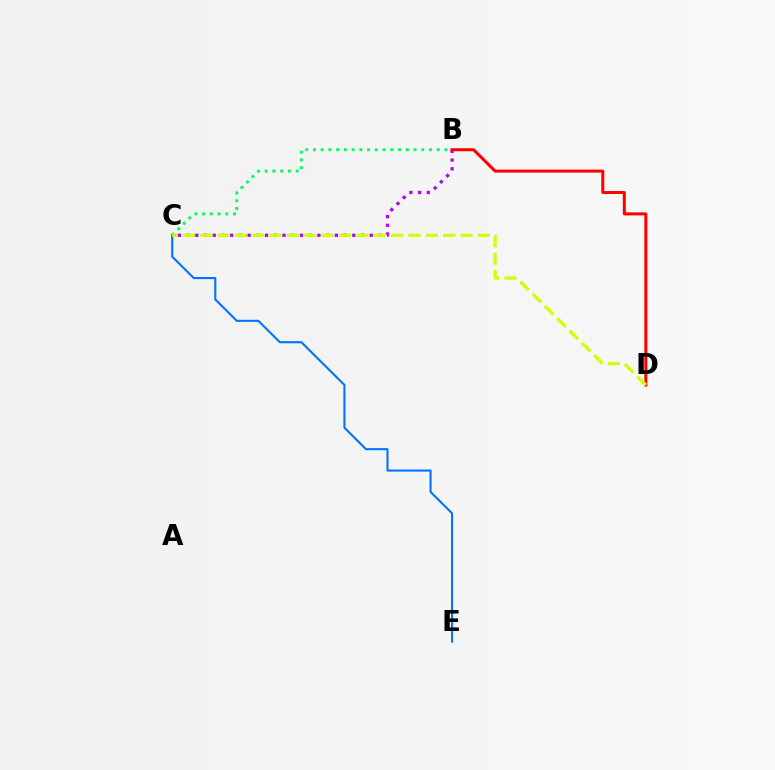{('B', 'C'): [{'color': '#00ff5c', 'line_style': 'dotted', 'thickness': 2.1}, {'color': '#b900ff', 'line_style': 'dotted', 'thickness': 2.37}], ('C', 'E'): [{'color': '#0074ff', 'line_style': 'solid', 'thickness': 1.51}], ('B', 'D'): [{'color': '#ff0000', 'line_style': 'solid', 'thickness': 2.18}], ('C', 'D'): [{'color': '#d1ff00', 'line_style': 'dashed', 'thickness': 2.36}]}